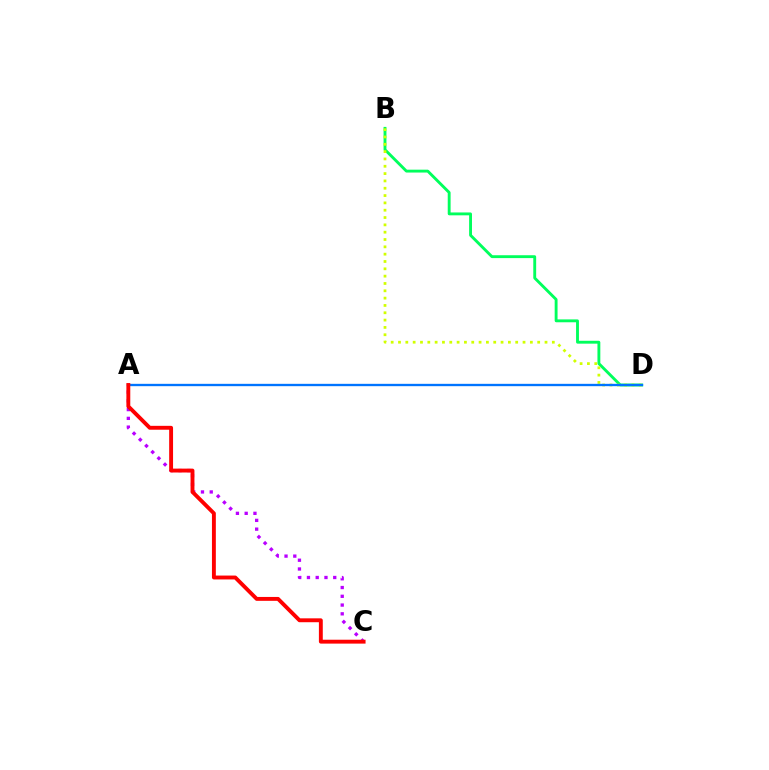{('B', 'D'): [{'color': '#00ff5c', 'line_style': 'solid', 'thickness': 2.07}, {'color': '#d1ff00', 'line_style': 'dotted', 'thickness': 1.99}], ('A', 'C'): [{'color': '#b900ff', 'line_style': 'dotted', 'thickness': 2.38}, {'color': '#ff0000', 'line_style': 'solid', 'thickness': 2.8}], ('A', 'D'): [{'color': '#0074ff', 'line_style': 'solid', 'thickness': 1.69}]}